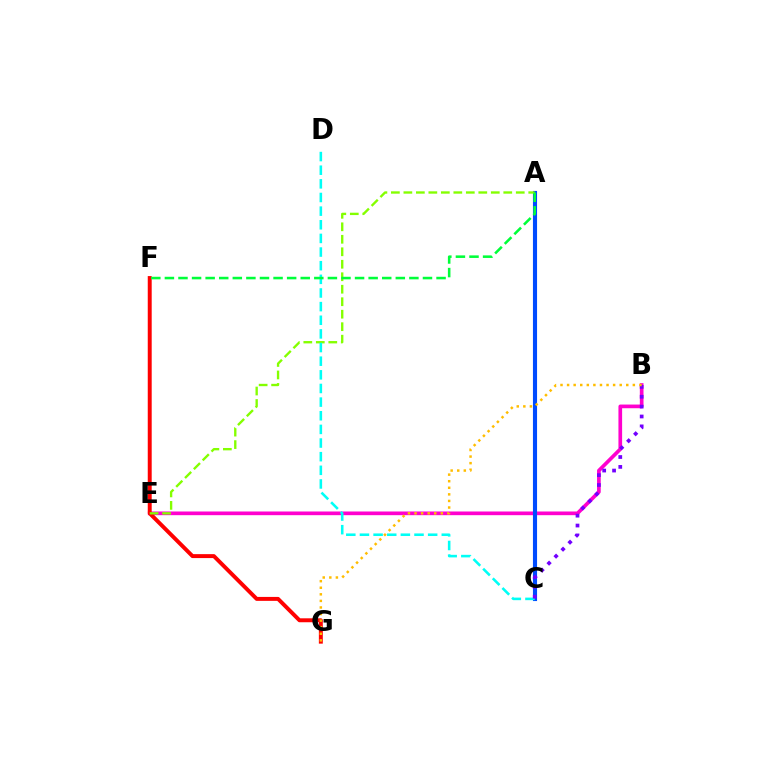{('B', 'E'): [{'color': '#ff00cf', 'line_style': 'solid', 'thickness': 2.65}], ('F', 'G'): [{'color': '#ff0000', 'line_style': 'solid', 'thickness': 2.84}], ('A', 'C'): [{'color': '#004bff', 'line_style': 'solid', 'thickness': 2.96}], ('A', 'E'): [{'color': '#84ff00', 'line_style': 'dashed', 'thickness': 1.7}], ('C', 'D'): [{'color': '#00fff6', 'line_style': 'dashed', 'thickness': 1.85}], ('B', 'C'): [{'color': '#7200ff', 'line_style': 'dotted', 'thickness': 2.68}], ('B', 'G'): [{'color': '#ffbd00', 'line_style': 'dotted', 'thickness': 1.79}], ('A', 'F'): [{'color': '#00ff39', 'line_style': 'dashed', 'thickness': 1.85}]}